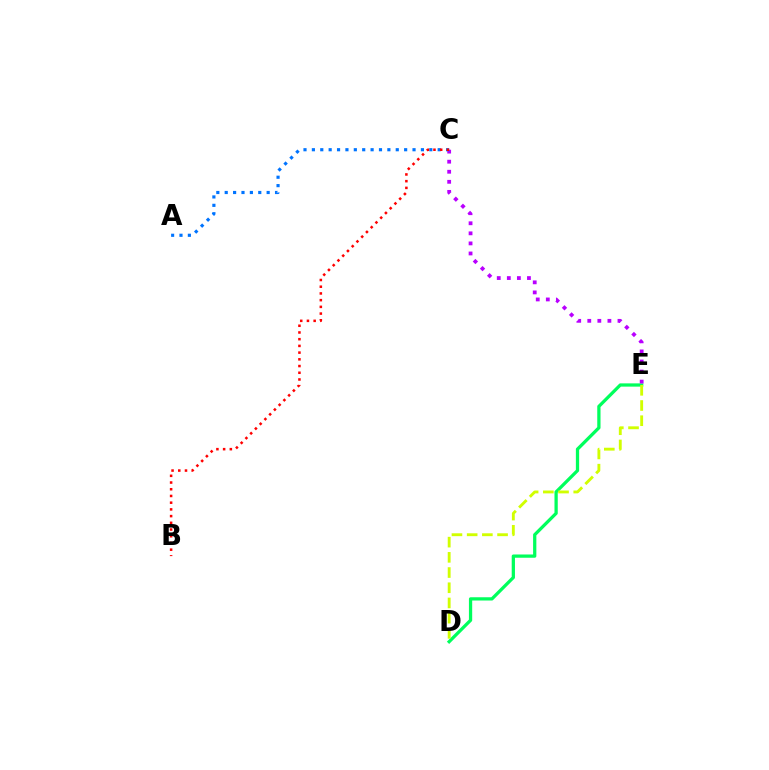{('D', 'E'): [{'color': '#00ff5c', 'line_style': 'solid', 'thickness': 2.35}, {'color': '#d1ff00', 'line_style': 'dashed', 'thickness': 2.07}], ('C', 'E'): [{'color': '#b900ff', 'line_style': 'dotted', 'thickness': 2.73}], ('A', 'C'): [{'color': '#0074ff', 'line_style': 'dotted', 'thickness': 2.28}], ('B', 'C'): [{'color': '#ff0000', 'line_style': 'dotted', 'thickness': 1.82}]}